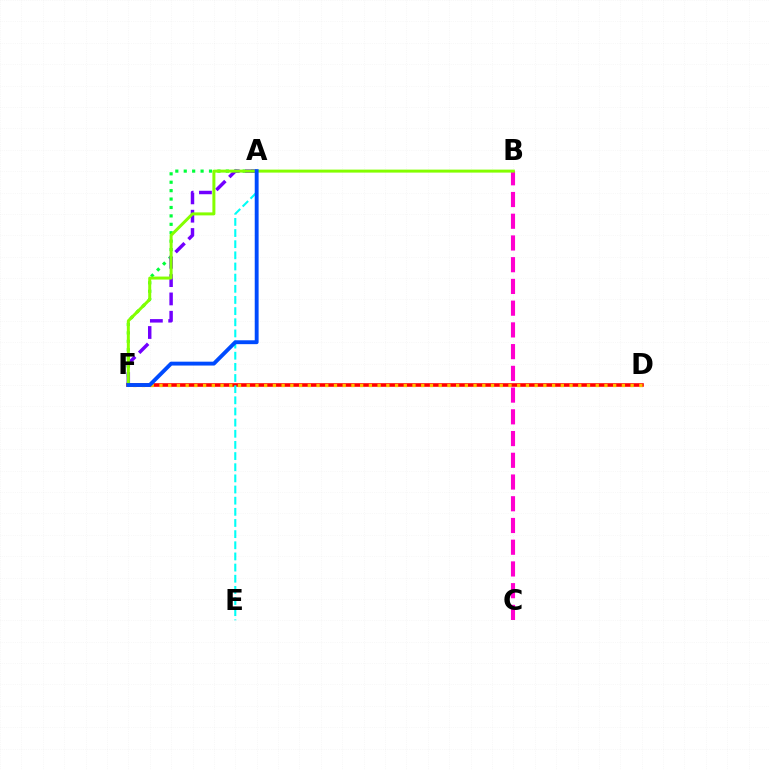{('A', 'F'): [{'color': '#00ff39', 'line_style': 'dotted', 'thickness': 2.29}, {'color': '#7200ff', 'line_style': 'dashed', 'thickness': 2.49}, {'color': '#004bff', 'line_style': 'solid', 'thickness': 2.79}], ('B', 'C'): [{'color': '#ff00cf', 'line_style': 'dashed', 'thickness': 2.95}], ('D', 'F'): [{'color': '#ff0000', 'line_style': 'solid', 'thickness': 2.6}, {'color': '#ffbd00', 'line_style': 'dotted', 'thickness': 2.37}], ('A', 'E'): [{'color': '#00fff6', 'line_style': 'dashed', 'thickness': 1.51}], ('B', 'F'): [{'color': '#84ff00', 'line_style': 'solid', 'thickness': 2.15}]}